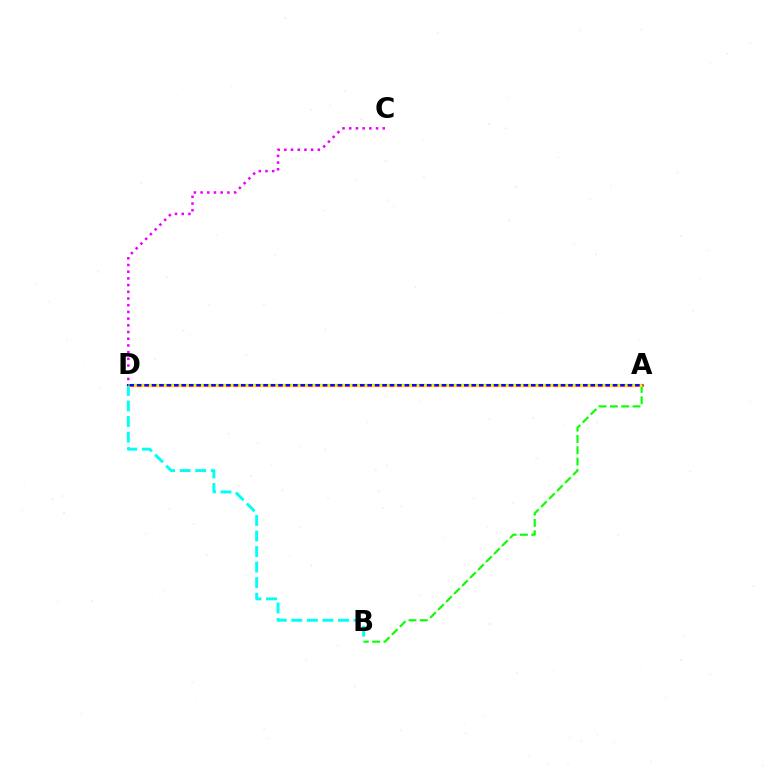{('C', 'D'): [{'color': '#ee00ff', 'line_style': 'dotted', 'thickness': 1.82}], ('A', 'D'): [{'color': '#ff0000', 'line_style': 'solid', 'thickness': 1.85}, {'color': '#0010ff', 'line_style': 'solid', 'thickness': 1.5}, {'color': '#fcf500', 'line_style': 'dotted', 'thickness': 2.02}], ('A', 'B'): [{'color': '#08ff00', 'line_style': 'dashed', 'thickness': 1.53}], ('B', 'D'): [{'color': '#00fff6', 'line_style': 'dashed', 'thickness': 2.11}]}